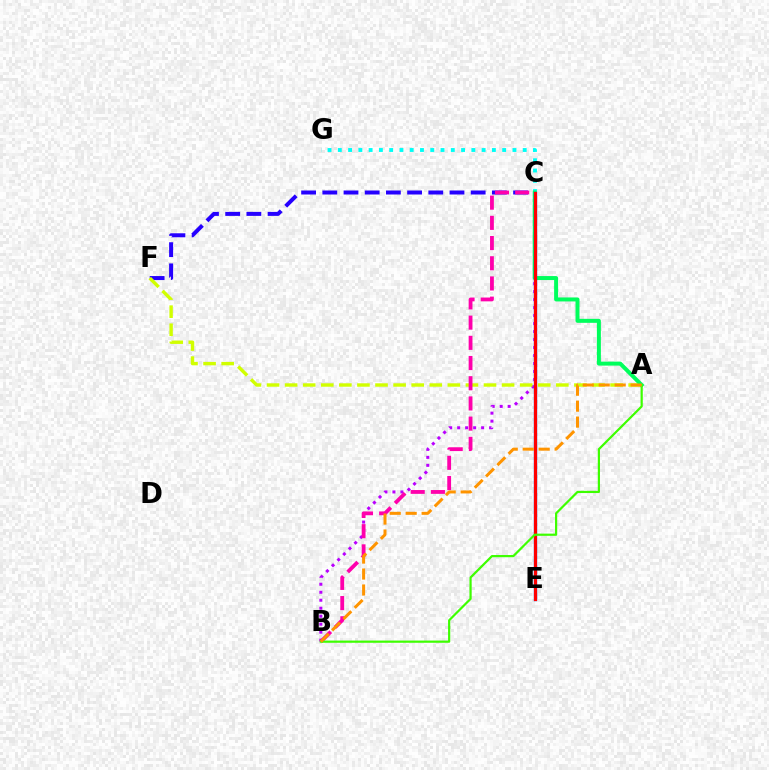{('B', 'C'): [{'color': '#b900ff', 'line_style': 'dotted', 'thickness': 2.17}, {'color': '#ff00ac', 'line_style': 'dashed', 'thickness': 2.74}], ('C', 'F'): [{'color': '#2500ff', 'line_style': 'dashed', 'thickness': 2.88}], ('A', 'F'): [{'color': '#d1ff00', 'line_style': 'dashed', 'thickness': 2.46}], ('C', 'G'): [{'color': '#00fff6', 'line_style': 'dotted', 'thickness': 2.79}], ('A', 'C'): [{'color': '#00ff5c', 'line_style': 'solid', 'thickness': 2.87}], ('C', 'E'): [{'color': '#0074ff', 'line_style': 'solid', 'thickness': 2.4}, {'color': '#ff0000', 'line_style': 'solid', 'thickness': 2.27}], ('A', 'B'): [{'color': '#3dff00', 'line_style': 'solid', 'thickness': 1.59}, {'color': '#ff9400', 'line_style': 'dashed', 'thickness': 2.17}]}